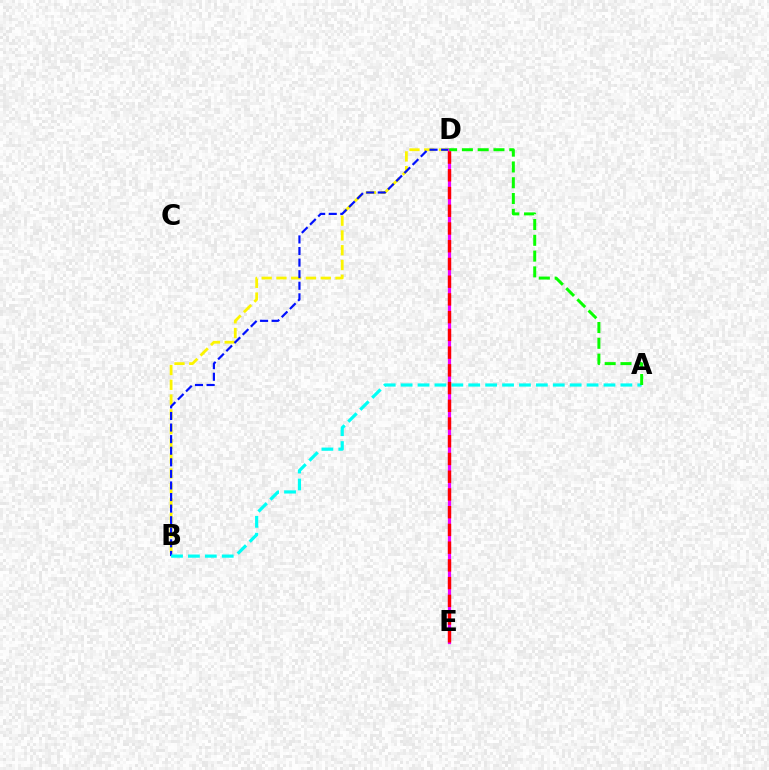{('B', 'D'): [{'color': '#fcf500', 'line_style': 'dashed', 'thickness': 2.01}, {'color': '#0010ff', 'line_style': 'dashed', 'thickness': 1.57}], ('D', 'E'): [{'color': '#ee00ff', 'line_style': 'solid', 'thickness': 2.31}, {'color': '#ff0000', 'line_style': 'dashed', 'thickness': 2.41}], ('A', 'B'): [{'color': '#00fff6', 'line_style': 'dashed', 'thickness': 2.3}], ('A', 'D'): [{'color': '#08ff00', 'line_style': 'dashed', 'thickness': 2.15}]}